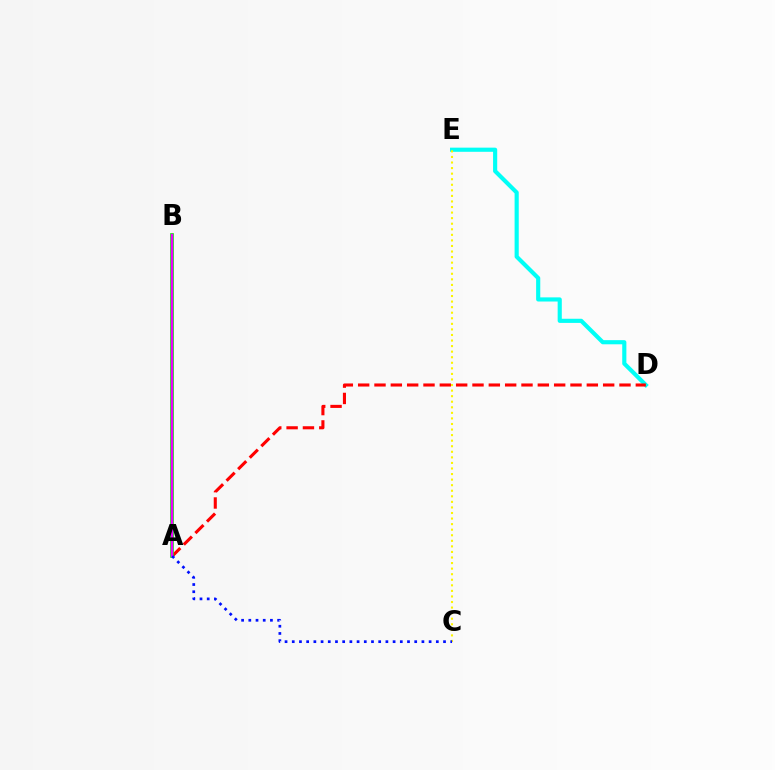{('D', 'E'): [{'color': '#00fff6', 'line_style': 'solid', 'thickness': 2.98}], ('A', 'D'): [{'color': '#ff0000', 'line_style': 'dashed', 'thickness': 2.22}], ('C', 'E'): [{'color': '#fcf500', 'line_style': 'dotted', 'thickness': 1.51}], ('A', 'B'): [{'color': '#08ff00', 'line_style': 'solid', 'thickness': 2.66}, {'color': '#ee00ff', 'line_style': 'solid', 'thickness': 1.73}], ('A', 'C'): [{'color': '#0010ff', 'line_style': 'dotted', 'thickness': 1.96}]}